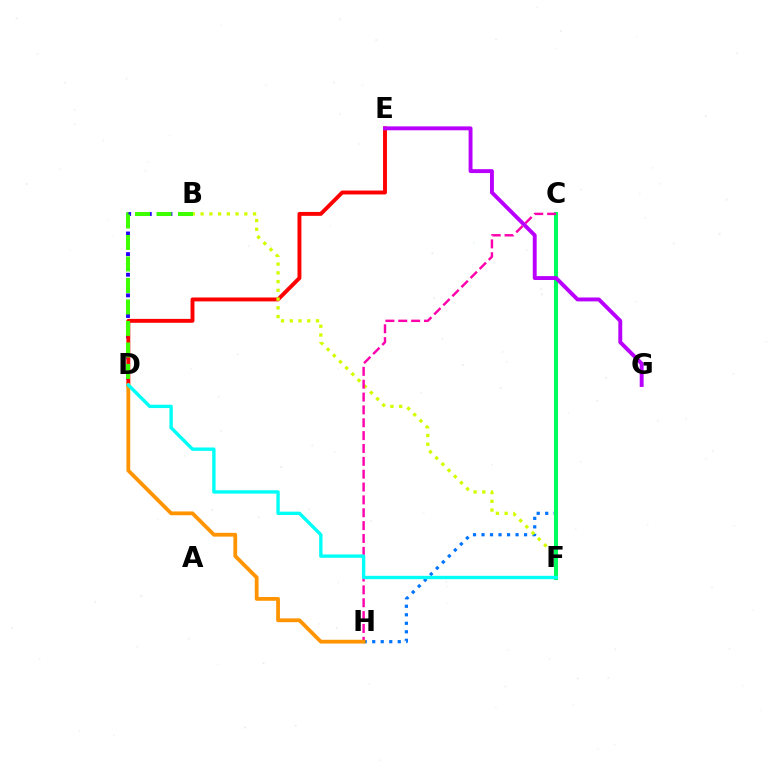{('C', 'H'): [{'color': '#0074ff', 'line_style': 'dotted', 'thickness': 2.31}, {'color': '#ff00ac', 'line_style': 'dashed', 'thickness': 1.75}], ('B', 'D'): [{'color': '#2500ff', 'line_style': 'dotted', 'thickness': 2.8}, {'color': '#3dff00', 'line_style': 'dashed', 'thickness': 2.92}], ('D', 'E'): [{'color': '#ff0000', 'line_style': 'solid', 'thickness': 2.81}], ('B', 'F'): [{'color': '#d1ff00', 'line_style': 'dotted', 'thickness': 2.38}], ('C', 'F'): [{'color': '#00ff5c', 'line_style': 'solid', 'thickness': 2.91}], ('D', 'H'): [{'color': '#ff9400', 'line_style': 'solid', 'thickness': 2.72}], ('D', 'F'): [{'color': '#00fff6', 'line_style': 'solid', 'thickness': 2.42}], ('E', 'G'): [{'color': '#b900ff', 'line_style': 'solid', 'thickness': 2.81}]}